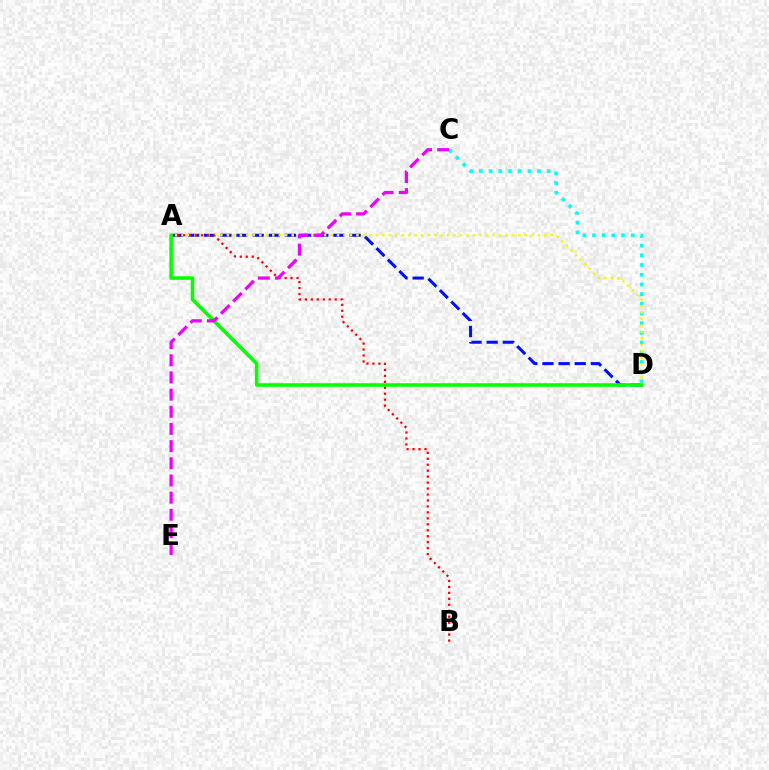{('A', 'D'): [{'color': '#0010ff', 'line_style': 'dashed', 'thickness': 2.19}, {'color': '#fcf500', 'line_style': 'dotted', 'thickness': 1.76}, {'color': '#08ff00', 'line_style': 'solid', 'thickness': 2.56}], ('C', 'D'): [{'color': '#00fff6', 'line_style': 'dotted', 'thickness': 2.63}], ('A', 'B'): [{'color': '#ff0000', 'line_style': 'dotted', 'thickness': 1.62}], ('C', 'E'): [{'color': '#ee00ff', 'line_style': 'dashed', 'thickness': 2.33}]}